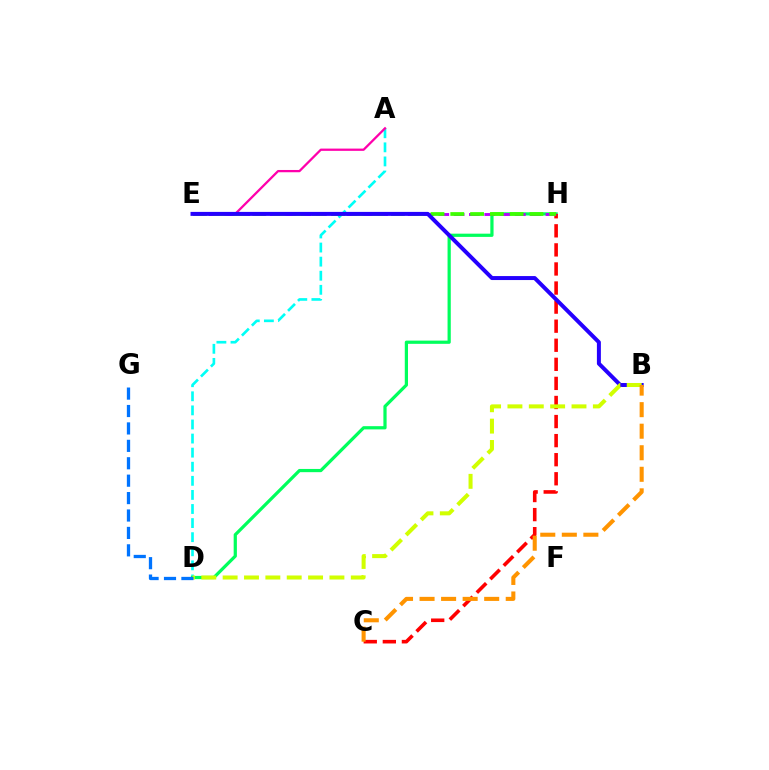{('A', 'D'): [{'color': '#00fff6', 'line_style': 'dashed', 'thickness': 1.91}], ('D', 'H'): [{'color': '#00ff5c', 'line_style': 'solid', 'thickness': 2.32}], ('C', 'H'): [{'color': '#ff0000', 'line_style': 'dashed', 'thickness': 2.59}], ('E', 'H'): [{'color': '#b900ff', 'line_style': 'dashed', 'thickness': 2.08}, {'color': '#3dff00', 'line_style': 'dashed', 'thickness': 2.69}], ('A', 'E'): [{'color': '#ff00ac', 'line_style': 'solid', 'thickness': 1.63}], ('B', 'E'): [{'color': '#2500ff', 'line_style': 'solid', 'thickness': 2.87}], ('B', 'D'): [{'color': '#d1ff00', 'line_style': 'dashed', 'thickness': 2.9}], ('B', 'C'): [{'color': '#ff9400', 'line_style': 'dashed', 'thickness': 2.93}], ('D', 'G'): [{'color': '#0074ff', 'line_style': 'dashed', 'thickness': 2.37}]}